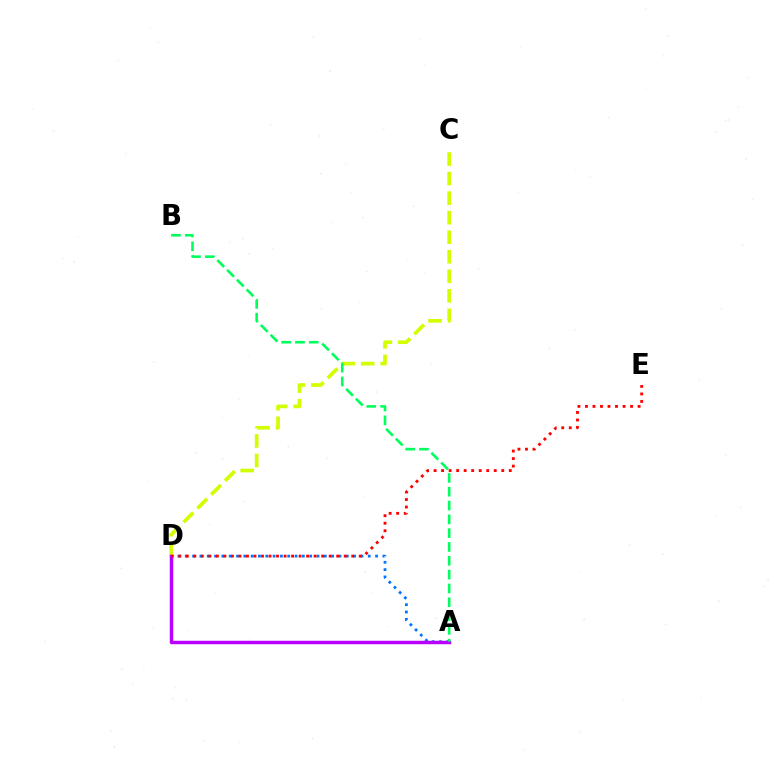{('A', 'D'): [{'color': '#0074ff', 'line_style': 'dotted', 'thickness': 1.99}, {'color': '#b900ff', 'line_style': 'solid', 'thickness': 2.49}], ('C', 'D'): [{'color': '#d1ff00', 'line_style': 'dashed', 'thickness': 2.65}], ('D', 'E'): [{'color': '#ff0000', 'line_style': 'dotted', 'thickness': 2.04}], ('A', 'B'): [{'color': '#00ff5c', 'line_style': 'dashed', 'thickness': 1.88}]}